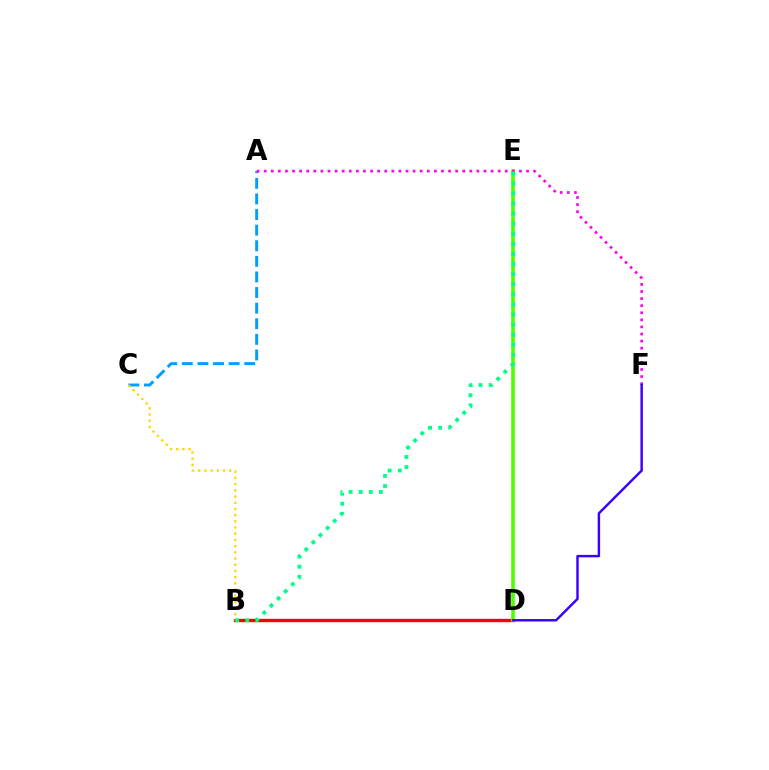{('B', 'D'): [{'color': '#ff0000', 'line_style': 'solid', 'thickness': 2.42}], ('A', 'C'): [{'color': '#009eff', 'line_style': 'dashed', 'thickness': 2.12}], ('B', 'C'): [{'color': '#ffd500', 'line_style': 'dotted', 'thickness': 1.68}], ('D', 'E'): [{'color': '#4fff00', 'line_style': 'solid', 'thickness': 2.6}], ('A', 'F'): [{'color': '#ff00ed', 'line_style': 'dotted', 'thickness': 1.93}], ('D', 'F'): [{'color': '#3700ff', 'line_style': 'solid', 'thickness': 1.76}], ('B', 'E'): [{'color': '#00ff86', 'line_style': 'dotted', 'thickness': 2.74}]}